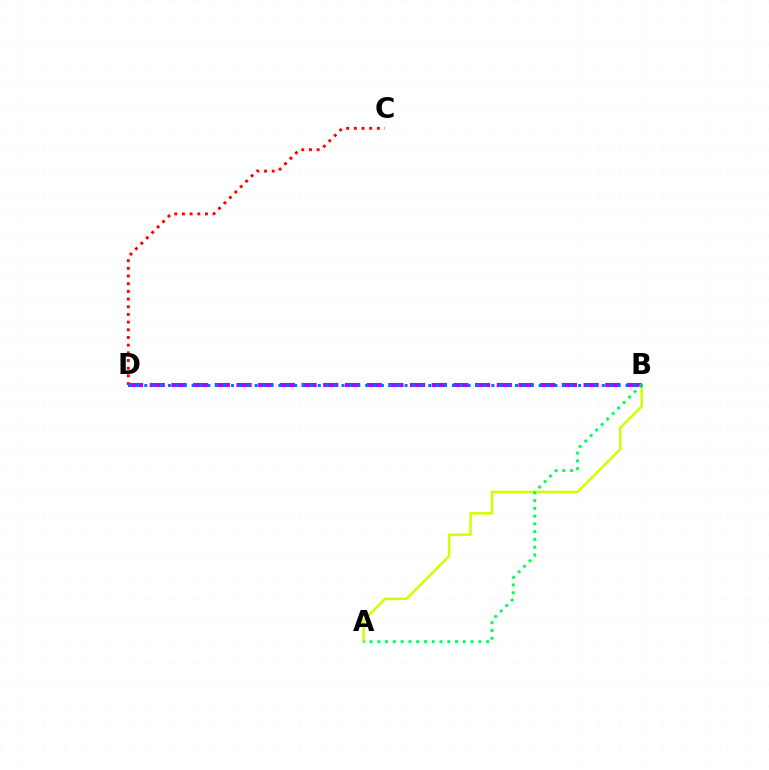{('C', 'D'): [{'color': '#ff0000', 'line_style': 'dotted', 'thickness': 2.09}], ('B', 'D'): [{'color': '#b900ff', 'line_style': 'dashed', 'thickness': 2.95}, {'color': '#0074ff', 'line_style': 'dotted', 'thickness': 2.14}], ('A', 'B'): [{'color': '#d1ff00', 'line_style': 'solid', 'thickness': 1.8}, {'color': '#00ff5c', 'line_style': 'dotted', 'thickness': 2.11}]}